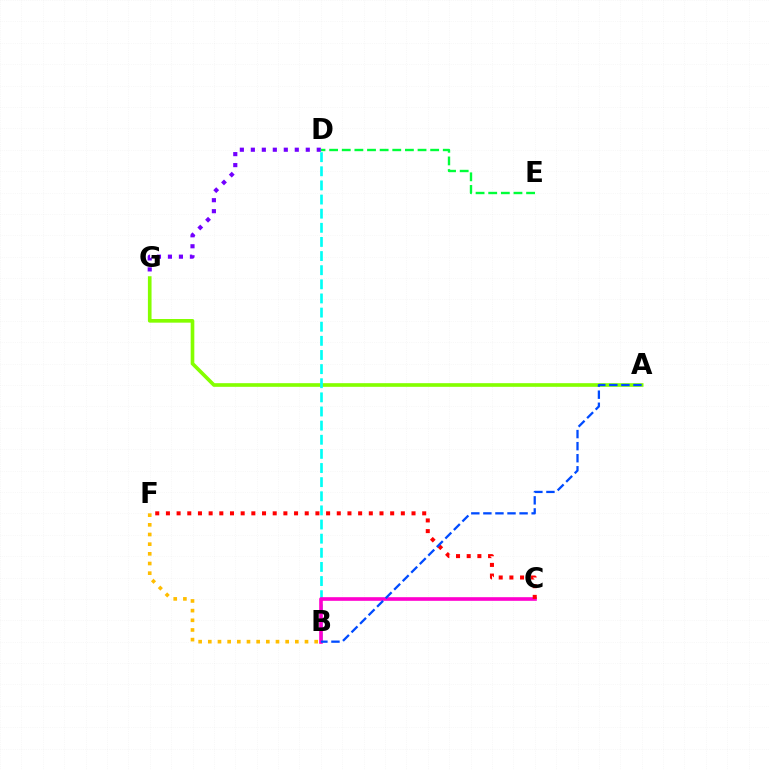{('A', 'G'): [{'color': '#84ff00', 'line_style': 'solid', 'thickness': 2.63}], ('B', 'D'): [{'color': '#00fff6', 'line_style': 'dashed', 'thickness': 1.92}], ('B', 'C'): [{'color': '#ff00cf', 'line_style': 'solid', 'thickness': 2.62}], ('D', 'E'): [{'color': '#00ff39', 'line_style': 'dashed', 'thickness': 1.72}], ('B', 'F'): [{'color': '#ffbd00', 'line_style': 'dotted', 'thickness': 2.63}], ('D', 'G'): [{'color': '#7200ff', 'line_style': 'dotted', 'thickness': 2.98}], ('C', 'F'): [{'color': '#ff0000', 'line_style': 'dotted', 'thickness': 2.9}], ('A', 'B'): [{'color': '#004bff', 'line_style': 'dashed', 'thickness': 1.64}]}